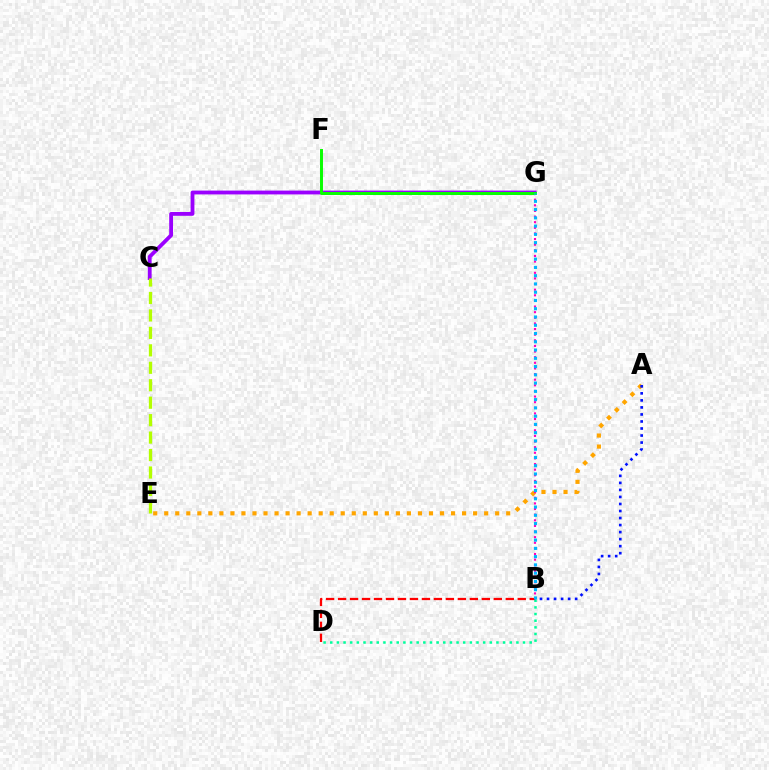{('A', 'E'): [{'color': '#ffa500', 'line_style': 'dotted', 'thickness': 3.0}], ('B', 'D'): [{'color': '#00ff9d', 'line_style': 'dotted', 'thickness': 1.81}, {'color': '#ff0000', 'line_style': 'dashed', 'thickness': 1.63}], ('B', 'G'): [{'color': '#ff00bd', 'line_style': 'dotted', 'thickness': 1.53}, {'color': '#00b5ff', 'line_style': 'dotted', 'thickness': 2.25}], ('A', 'B'): [{'color': '#0010ff', 'line_style': 'dotted', 'thickness': 1.91}], ('C', 'G'): [{'color': '#9b00ff', 'line_style': 'solid', 'thickness': 2.75}], ('F', 'G'): [{'color': '#08ff00', 'line_style': 'solid', 'thickness': 2.13}], ('C', 'E'): [{'color': '#b3ff00', 'line_style': 'dashed', 'thickness': 2.37}]}